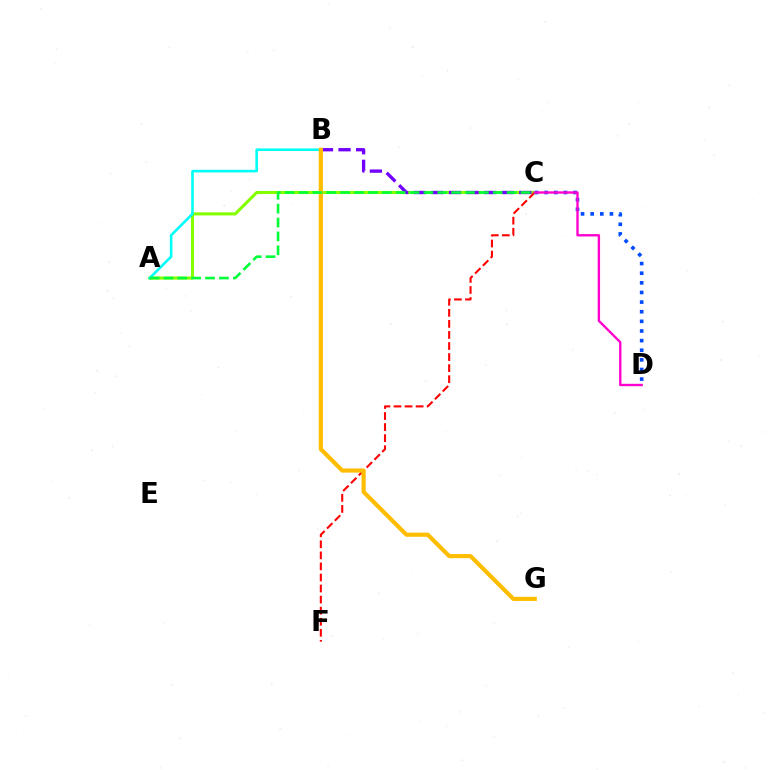{('A', 'C'): [{'color': '#84ff00', 'line_style': 'solid', 'thickness': 2.22}, {'color': '#00ff39', 'line_style': 'dashed', 'thickness': 1.88}], ('B', 'C'): [{'color': '#7200ff', 'line_style': 'dashed', 'thickness': 2.39}], ('C', 'F'): [{'color': '#ff0000', 'line_style': 'dashed', 'thickness': 1.5}], ('A', 'B'): [{'color': '#00fff6', 'line_style': 'solid', 'thickness': 1.87}], ('C', 'D'): [{'color': '#004bff', 'line_style': 'dotted', 'thickness': 2.62}, {'color': '#ff00cf', 'line_style': 'solid', 'thickness': 1.7}], ('B', 'G'): [{'color': '#ffbd00', 'line_style': 'solid', 'thickness': 2.99}]}